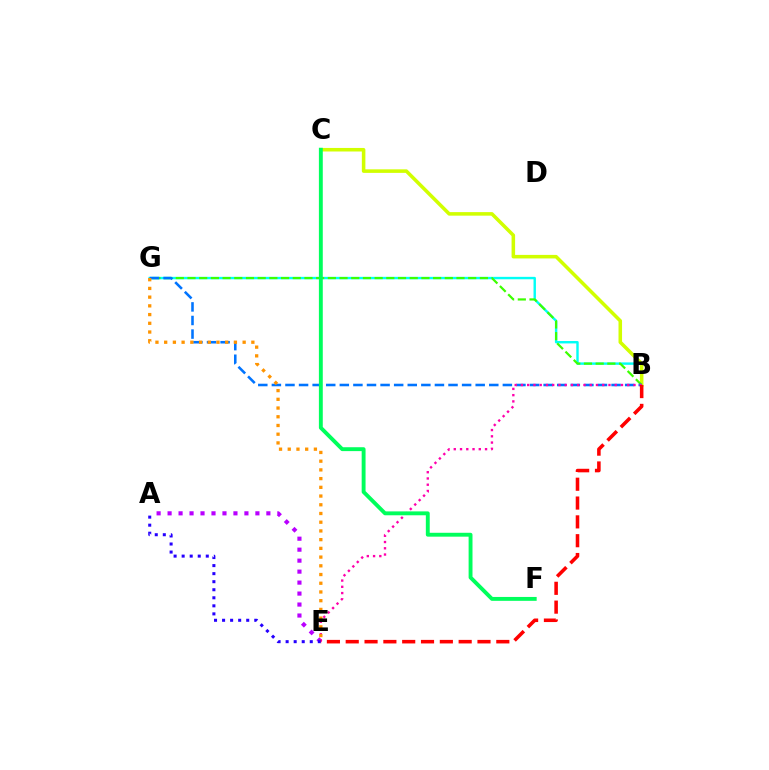{('B', 'G'): [{'color': '#00fff6', 'line_style': 'solid', 'thickness': 1.74}, {'color': '#3dff00', 'line_style': 'dashed', 'thickness': 1.59}, {'color': '#0074ff', 'line_style': 'dashed', 'thickness': 1.85}], ('B', 'C'): [{'color': '#d1ff00', 'line_style': 'solid', 'thickness': 2.55}], ('A', 'E'): [{'color': '#b900ff', 'line_style': 'dotted', 'thickness': 2.98}, {'color': '#2500ff', 'line_style': 'dotted', 'thickness': 2.19}], ('B', 'E'): [{'color': '#ff00ac', 'line_style': 'dotted', 'thickness': 1.7}, {'color': '#ff0000', 'line_style': 'dashed', 'thickness': 2.56}], ('E', 'G'): [{'color': '#ff9400', 'line_style': 'dotted', 'thickness': 2.37}], ('C', 'F'): [{'color': '#00ff5c', 'line_style': 'solid', 'thickness': 2.8}]}